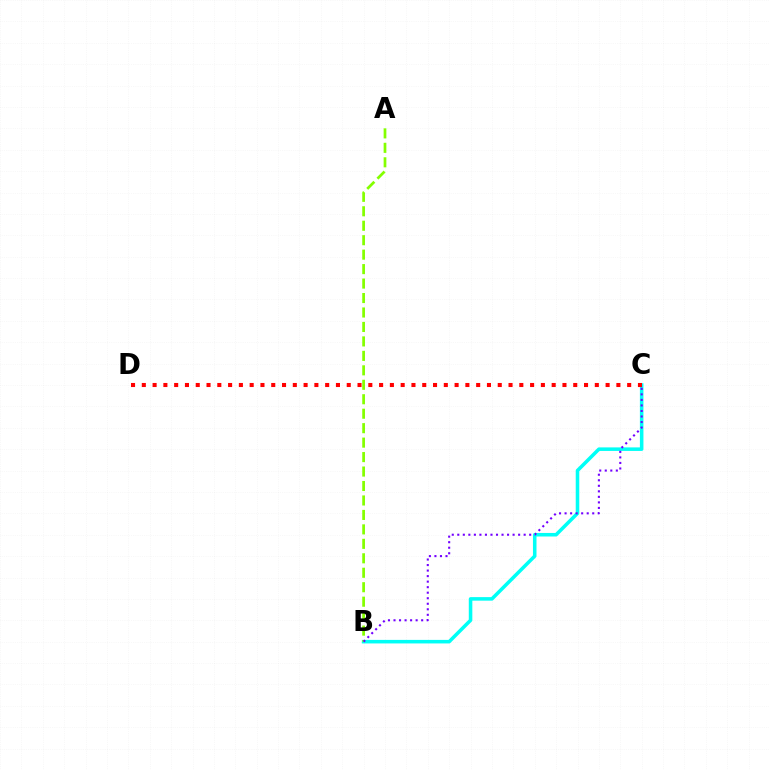{('B', 'C'): [{'color': '#00fff6', 'line_style': 'solid', 'thickness': 2.55}, {'color': '#7200ff', 'line_style': 'dotted', 'thickness': 1.5}], ('A', 'B'): [{'color': '#84ff00', 'line_style': 'dashed', 'thickness': 1.96}], ('C', 'D'): [{'color': '#ff0000', 'line_style': 'dotted', 'thickness': 2.93}]}